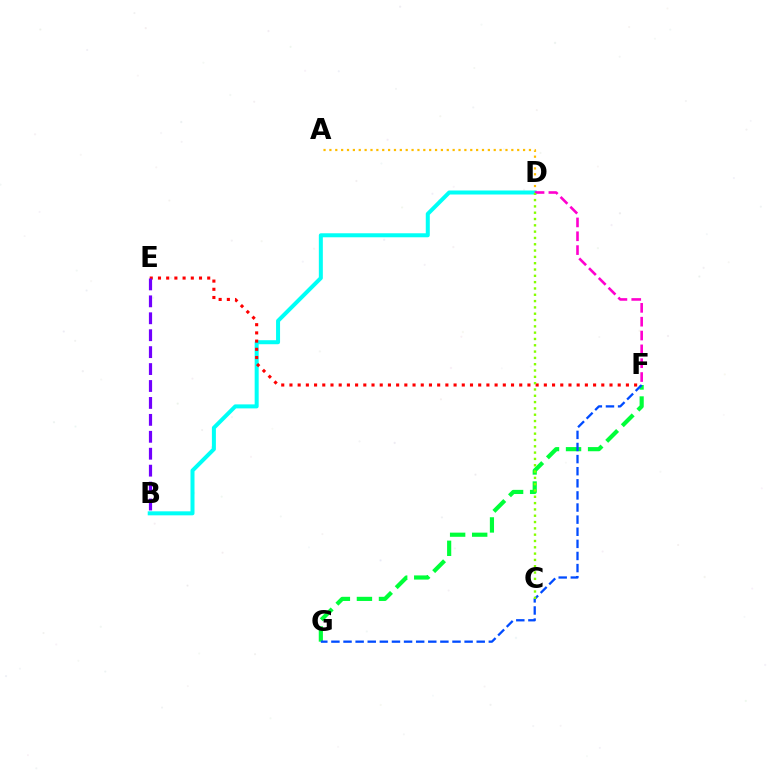{('F', 'G'): [{'color': '#00ff39', 'line_style': 'dashed', 'thickness': 3.0}, {'color': '#004bff', 'line_style': 'dashed', 'thickness': 1.64}], ('A', 'D'): [{'color': '#ffbd00', 'line_style': 'dotted', 'thickness': 1.59}], ('B', 'D'): [{'color': '#00fff6', 'line_style': 'solid', 'thickness': 2.88}], ('E', 'F'): [{'color': '#ff0000', 'line_style': 'dotted', 'thickness': 2.23}], ('D', 'F'): [{'color': '#ff00cf', 'line_style': 'dashed', 'thickness': 1.88}], ('B', 'E'): [{'color': '#7200ff', 'line_style': 'dashed', 'thickness': 2.3}], ('C', 'D'): [{'color': '#84ff00', 'line_style': 'dotted', 'thickness': 1.72}]}